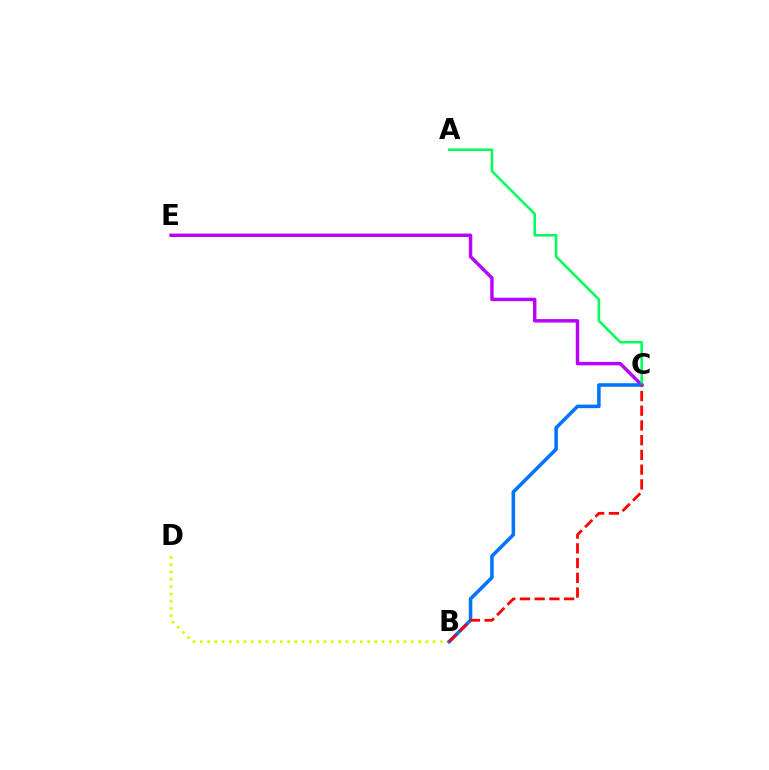{('B', 'D'): [{'color': '#d1ff00', 'line_style': 'dotted', 'thickness': 1.98}], ('C', 'E'): [{'color': '#b900ff', 'line_style': 'solid', 'thickness': 2.47}], ('A', 'C'): [{'color': '#00ff5c', 'line_style': 'solid', 'thickness': 1.84}], ('B', 'C'): [{'color': '#0074ff', 'line_style': 'solid', 'thickness': 2.55}, {'color': '#ff0000', 'line_style': 'dashed', 'thickness': 2.0}]}